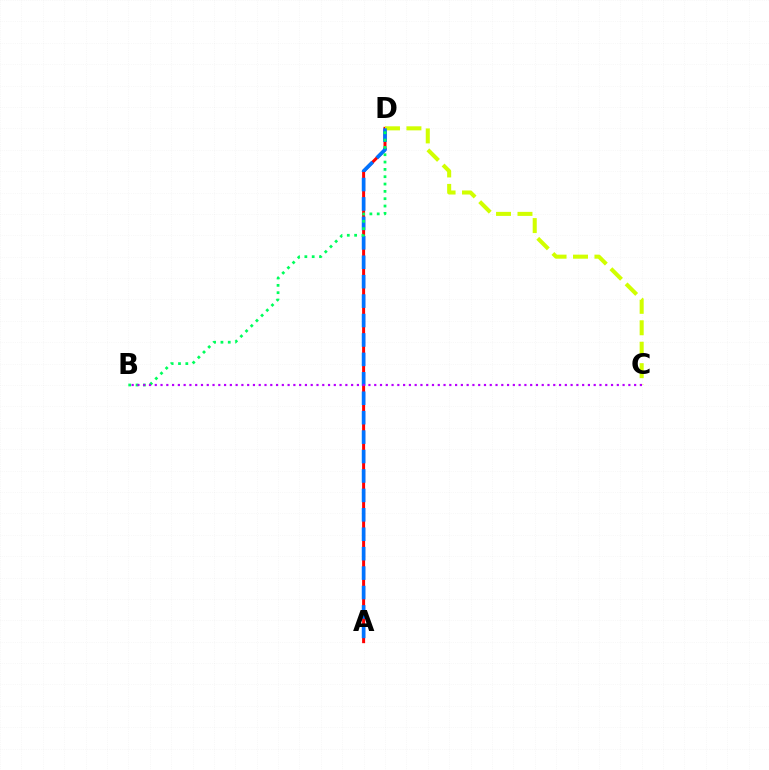{('A', 'D'): [{'color': '#ff0000', 'line_style': 'solid', 'thickness': 2.15}, {'color': '#0074ff', 'line_style': 'dashed', 'thickness': 2.64}], ('C', 'D'): [{'color': '#d1ff00', 'line_style': 'dashed', 'thickness': 2.91}], ('B', 'D'): [{'color': '#00ff5c', 'line_style': 'dotted', 'thickness': 1.99}], ('B', 'C'): [{'color': '#b900ff', 'line_style': 'dotted', 'thickness': 1.57}]}